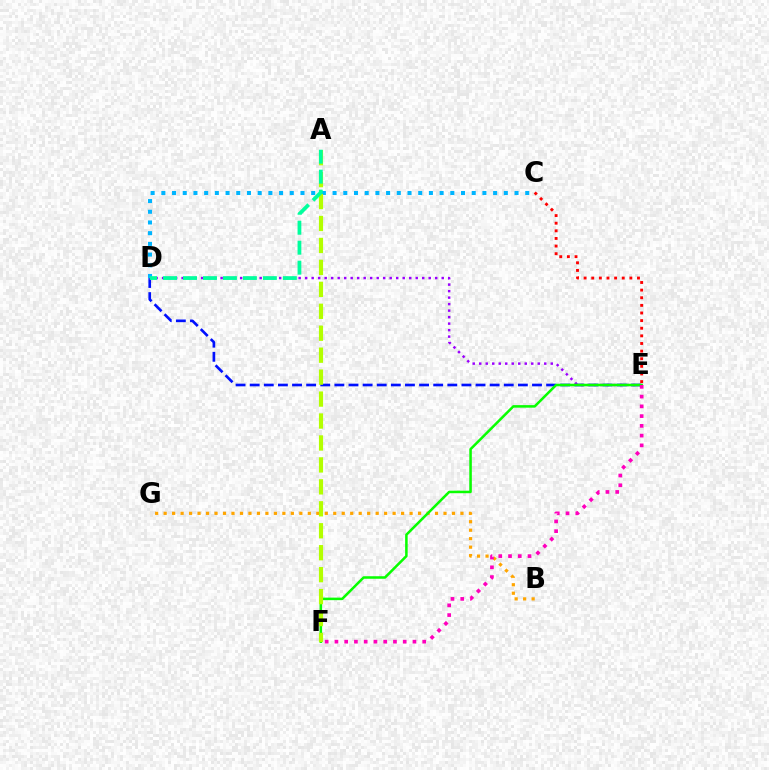{('B', 'G'): [{'color': '#ffa500', 'line_style': 'dotted', 'thickness': 2.3}], ('D', 'E'): [{'color': '#0010ff', 'line_style': 'dashed', 'thickness': 1.92}, {'color': '#9b00ff', 'line_style': 'dotted', 'thickness': 1.77}], ('E', 'F'): [{'color': '#08ff00', 'line_style': 'solid', 'thickness': 1.83}, {'color': '#ff00bd', 'line_style': 'dotted', 'thickness': 2.65}], ('C', 'D'): [{'color': '#00b5ff', 'line_style': 'dotted', 'thickness': 2.91}], ('A', 'F'): [{'color': '#b3ff00', 'line_style': 'dashed', 'thickness': 2.98}], ('A', 'D'): [{'color': '#00ff9d', 'line_style': 'dashed', 'thickness': 2.71}], ('C', 'E'): [{'color': '#ff0000', 'line_style': 'dotted', 'thickness': 2.07}]}